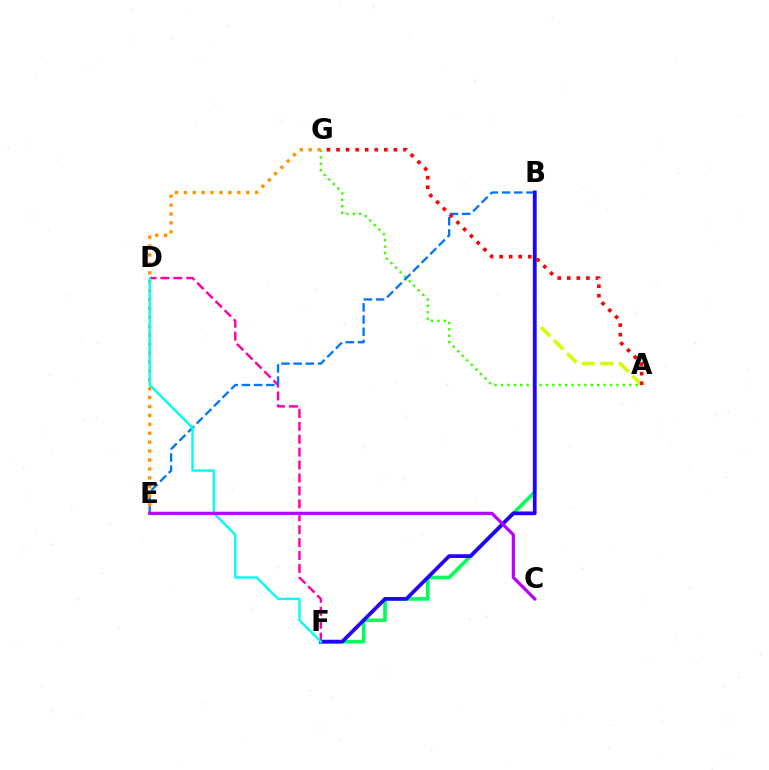{('D', 'F'): [{'color': '#ff00ac', 'line_style': 'dashed', 'thickness': 1.76}, {'color': '#00fff6', 'line_style': 'solid', 'thickness': 1.72}], ('A', 'G'): [{'color': '#3dff00', 'line_style': 'dotted', 'thickness': 1.74}, {'color': '#ff0000', 'line_style': 'dotted', 'thickness': 2.6}], ('B', 'E'): [{'color': '#0074ff', 'line_style': 'dashed', 'thickness': 1.66}], ('B', 'F'): [{'color': '#00ff5c', 'line_style': 'solid', 'thickness': 2.62}, {'color': '#2500ff', 'line_style': 'solid', 'thickness': 2.68}], ('A', 'B'): [{'color': '#d1ff00', 'line_style': 'dashed', 'thickness': 2.53}], ('E', 'G'): [{'color': '#ff9400', 'line_style': 'dotted', 'thickness': 2.42}], ('C', 'E'): [{'color': '#b900ff', 'line_style': 'solid', 'thickness': 2.3}]}